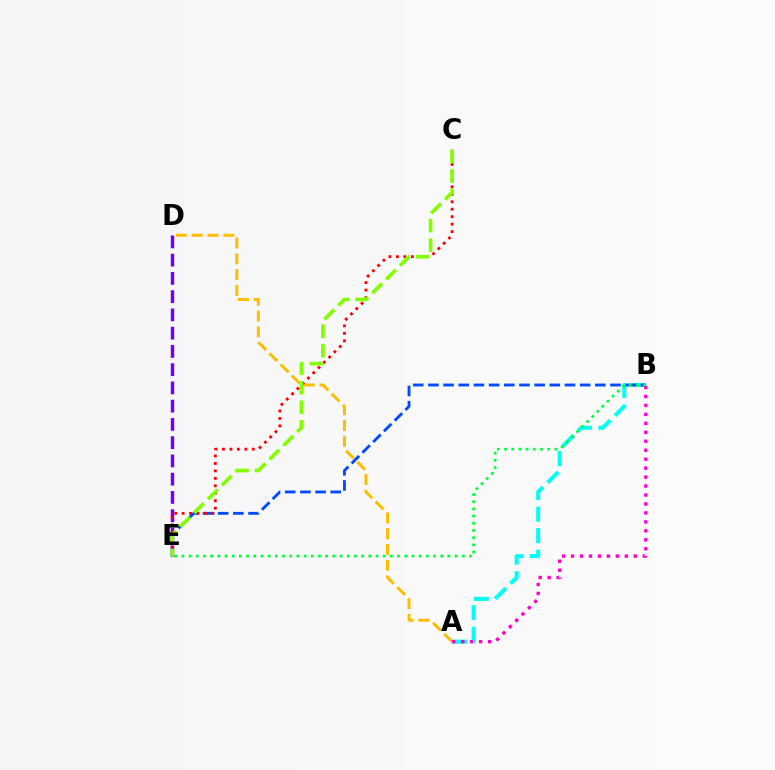{('A', 'B'): [{'color': '#00fff6', 'line_style': 'dashed', 'thickness': 2.92}, {'color': '#ff00cf', 'line_style': 'dotted', 'thickness': 2.43}], ('B', 'E'): [{'color': '#004bff', 'line_style': 'dashed', 'thickness': 2.06}, {'color': '#00ff39', 'line_style': 'dotted', 'thickness': 1.95}], ('A', 'D'): [{'color': '#ffbd00', 'line_style': 'dashed', 'thickness': 2.14}], ('D', 'E'): [{'color': '#7200ff', 'line_style': 'dashed', 'thickness': 2.48}], ('C', 'E'): [{'color': '#ff0000', 'line_style': 'dotted', 'thickness': 2.03}, {'color': '#84ff00', 'line_style': 'dashed', 'thickness': 2.65}]}